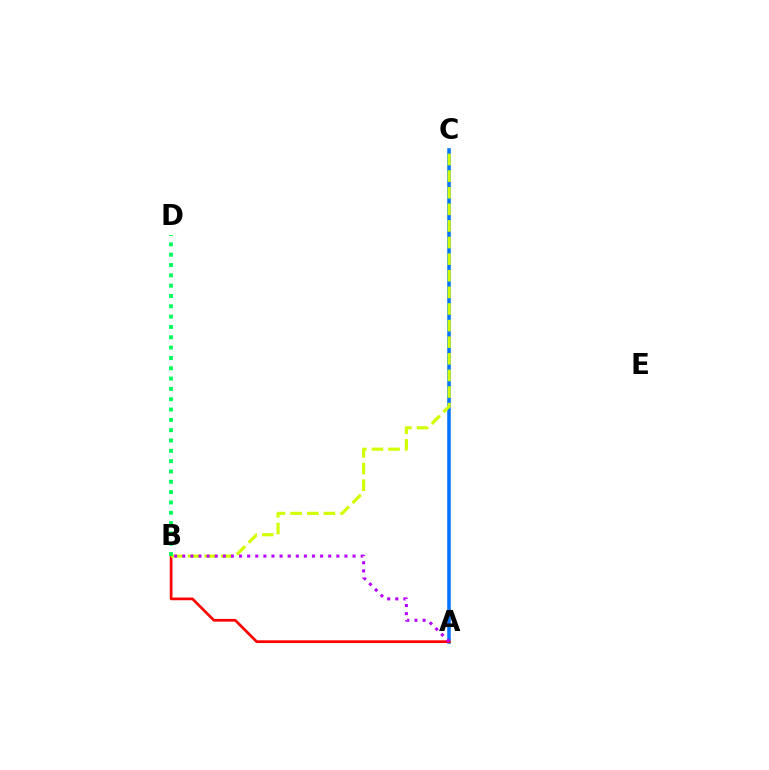{('A', 'C'): [{'color': '#0074ff', 'line_style': 'solid', 'thickness': 2.54}], ('A', 'B'): [{'color': '#ff0000', 'line_style': 'solid', 'thickness': 1.95}, {'color': '#b900ff', 'line_style': 'dotted', 'thickness': 2.2}], ('B', 'C'): [{'color': '#d1ff00', 'line_style': 'dashed', 'thickness': 2.26}], ('B', 'D'): [{'color': '#00ff5c', 'line_style': 'dotted', 'thickness': 2.8}]}